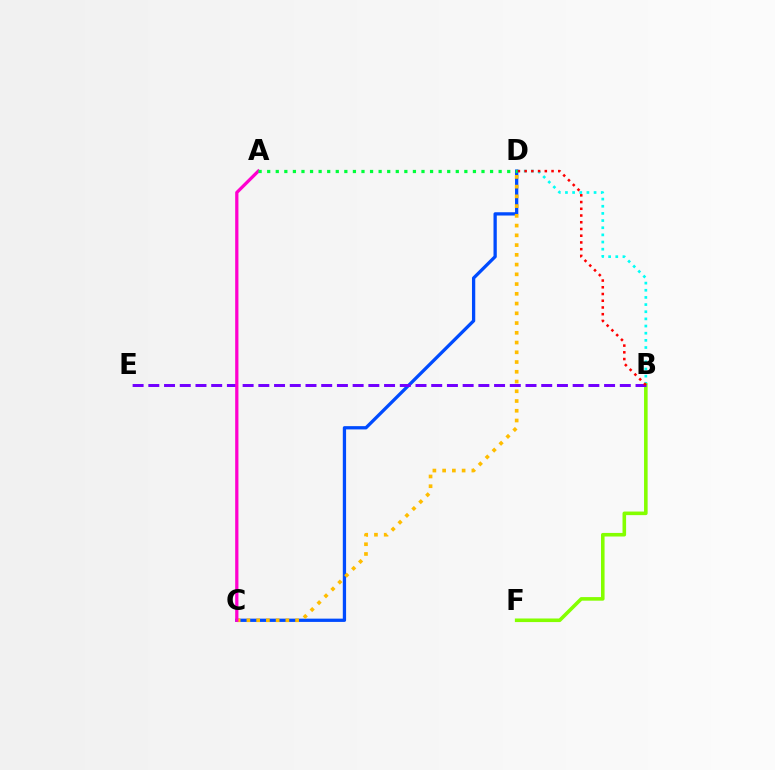{('B', 'D'): [{'color': '#00fff6', 'line_style': 'dotted', 'thickness': 1.94}, {'color': '#ff0000', 'line_style': 'dotted', 'thickness': 1.83}], ('C', 'D'): [{'color': '#004bff', 'line_style': 'solid', 'thickness': 2.36}, {'color': '#ffbd00', 'line_style': 'dotted', 'thickness': 2.65}], ('B', 'F'): [{'color': '#84ff00', 'line_style': 'solid', 'thickness': 2.58}], ('B', 'E'): [{'color': '#7200ff', 'line_style': 'dashed', 'thickness': 2.13}], ('A', 'C'): [{'color': '#ff00cf', 'line_style': 'solid', 'thickness': 2.34}], ('A', 'D'): [{'color': '#00ff39', 'line_style': 'dotted', 'thickness': 2.33}]}